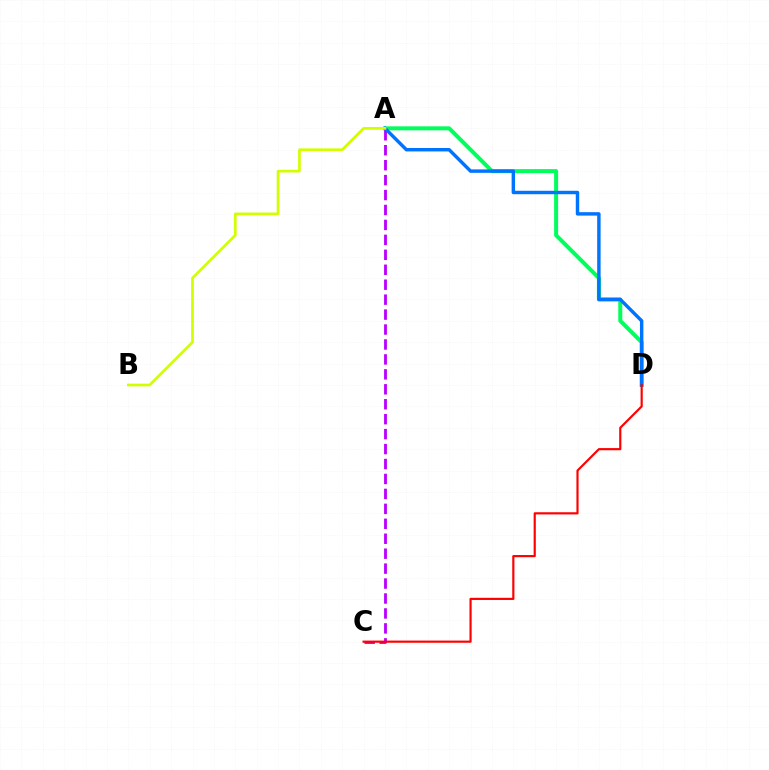{('A', 'D'): [{'color': '#00ff5c', 'line_style': 'solid', 'thickness': 2.88}, {'color': '#0074ff', 'line_style': 'solid', 'thickness': 2.47}], ('A', 'C'): [{'color': '#b900ff', 'line_style': 'dashed', 'thickness': 2.03}], ('A', 'B'): [{'color': '#d1ff00', 'line_style': 'solid', 'thickness': 1.95}], ('C', 'D'): [{'color': '#ff0000', 'line_style': 'solid', 'thickness': 1.56}]}